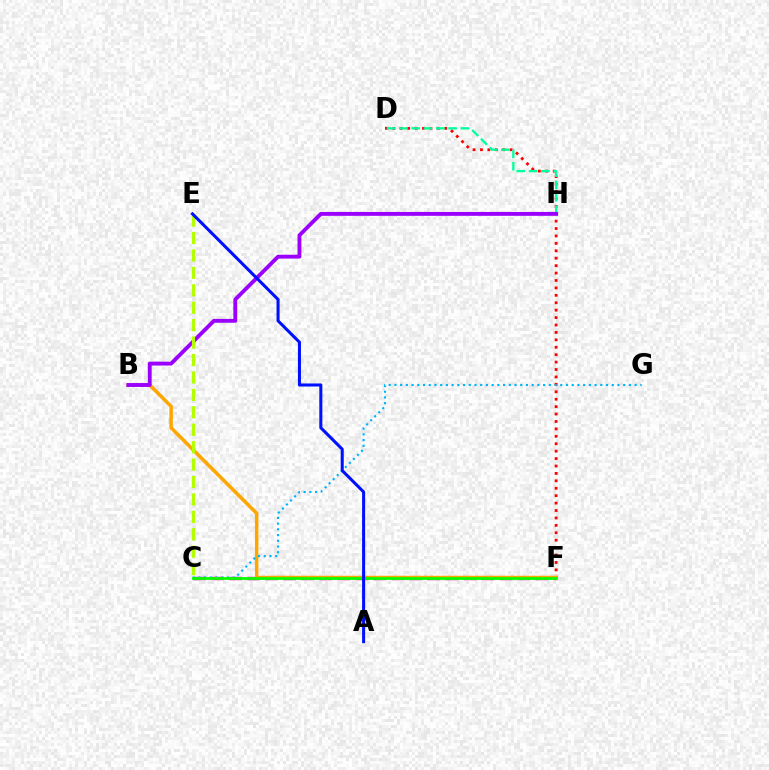{('C', 'F'): [{'color': '#ff00bd', 'line_style': 'dashed', 'thickness': 2.45}, {'color': '#08ff00', 'line_style': 'solid', 'thickness': 2.01}], ('D', 'F'): [{'color': '#ff0000', 'line_style': 'dotted', 'thickness': 2.02}], ('D', 'H'): [{'color': '#00ff9d', 'line_style': 'dashed', 'thickness': 1.67}], ('B', 'F'): [{'color': '#ffa500', 'line_style': 'solid', 'thickness': 2.5}], ('B', 'H'): [{'color': '#9b00ff', 'line_style': 'solid', 'thickness': 2.78}], ('C', 'E'): [{'color': '#b3ff00', 'line_style': 'dashed', 'thickness': 2.37}], ('C', 'G'): [{'color': '#00b5ff', 'line_style': 'dotted', 'thickness': 1.55}], ('A', 'E'): [{'color': '#0010ff', 'line_style': 'solid', 'thickness': 2.19}]}